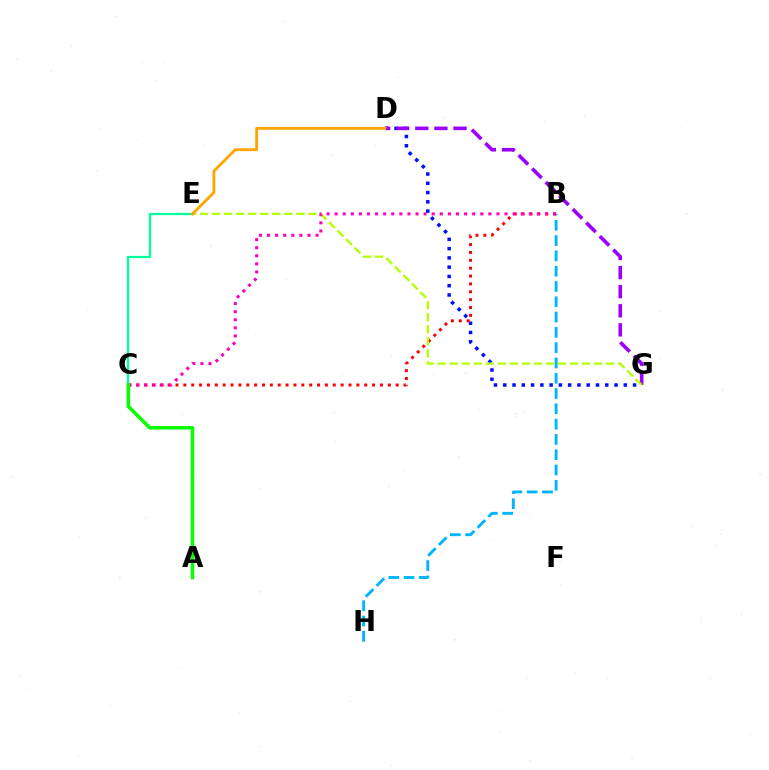{('B', 'H'): [{'color': '#00b5ff', 'line_style': 'dashed', 'thickness': 2.08}], ('D', 'G'): [{'color': '#0010ff', 'line_style': 'dotted', 'thickness': 2.52}, {'color': '#9b00ff', 'line_style': 'dashed', 'thickness': 2.6}], ('B', 'C'): [{'color': '#ff0000', 'line_style': 'dotted', 'thickness': 2.14}, {'color': '#ff00bd', 'line_style': 'dotted', 'thickness': 2.2}], ('E', 'G'): [{'color': '#b3ff00', 'line_style': 'dashed', 'thickness': 1.64}], ('C', 'E'): [{'color': '#00ff9d', 'line_style': 'solid', 'thickness': 1.61}], ('D', 'E'): [{'color': '#ffa500', 'line_style': 'solid', 'thickness': 2.05}], ('A', 'C'): [{'color': '#08ff00', 'line_style': 'solid', 'thickness': 2.55}]}